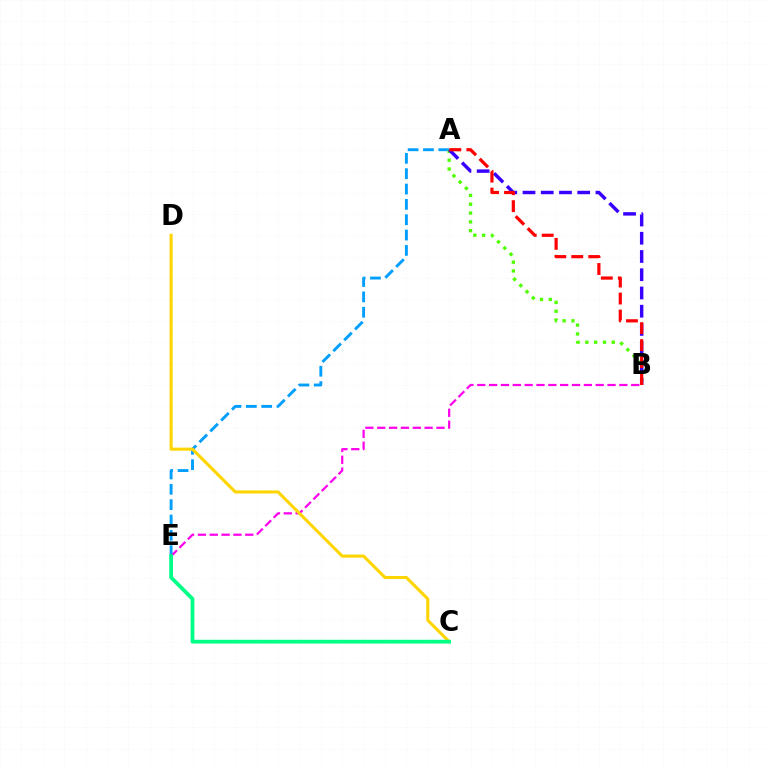{('A', 'E'): [{'color': '#009eff', 'line_style': 'dashed', 'thickness': 2.08}], ('A', 'B'): [{'color': '#4fff00', 'line_style': 'dotted', 'thickness': 2.4}, {'color': '#3700ff', 'line_style': 'dashed', 'thickness': 2.48}, {'color': '#ff0000', 'line_style': 'dashed', 'thickness': 2.31}], ('B', 'E'): [{'color': '#ff00ed', 'line_style': 'dashed', 'thickness': 1.61}], ('C', 'D'): [{'color': '#ffd500', 'line_style': 'solid', 'thickness': 2.21}], ('C', 'E'): [{'color': '#00ff86', 'line_style': 'solid', 'thickness': 2.72}]}